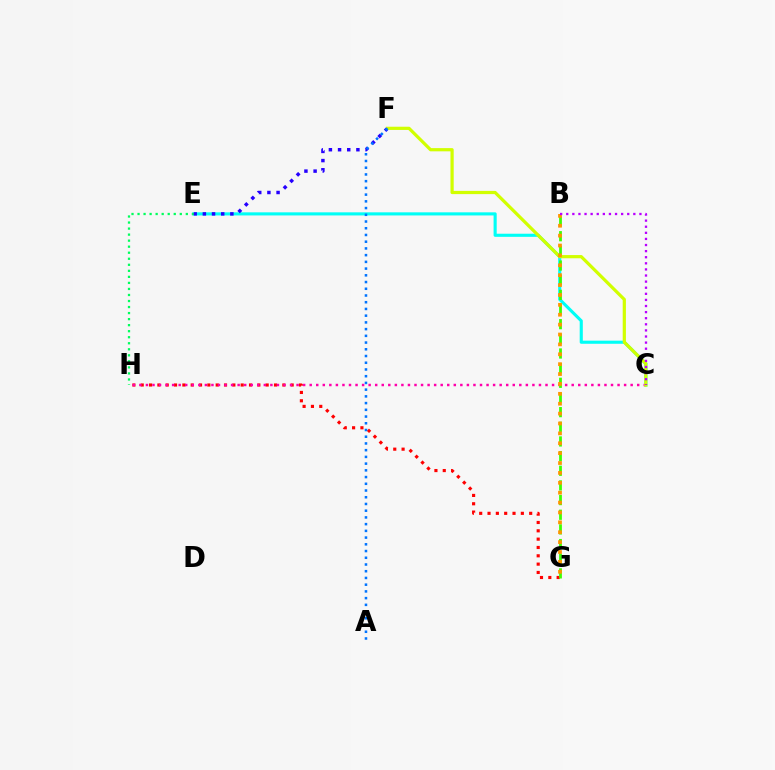{('C', 'E'): [{'color': '#00fff6', 'line_style': 'solid', 'thickness': 2.24}], ('G', 'H'): [{'color': '#ff0000', 'line_style': 'dotted', 'thickness': 2.26}], ('C', 'H'): [{'color': '#ff00ac', 'line_style': 'dotted', 'thickness': 1.78}], ('B', 'G'): [{'color': '#3dff00', 'line_style': 'dashed', 'thickness': 1.99}, {'color': '#ff9400', 'line_style': 'dotted', 'thickness': 2.69}], ('E', 'H'): [{'color': '#00ff5c', 'line_style': 'dotted', 'thickness': 1.64}], ('E', 'F'): [{'color': '#2500ff', 'line_style': 'dotted', 'thickness': 2.49}], ('C', 'F'): [{'color': '#d1ff00', 'line_style': 'solid', 'thickness': 2.31}], ('B', 'C'): [{'color': '#b900ff', 'line_style': 'dotted', 'thickness': 1.66}], ('A', 'F'): [{'color': '#0074ff', 'line_style': 'dotted', 'thickness': 1.83}]}